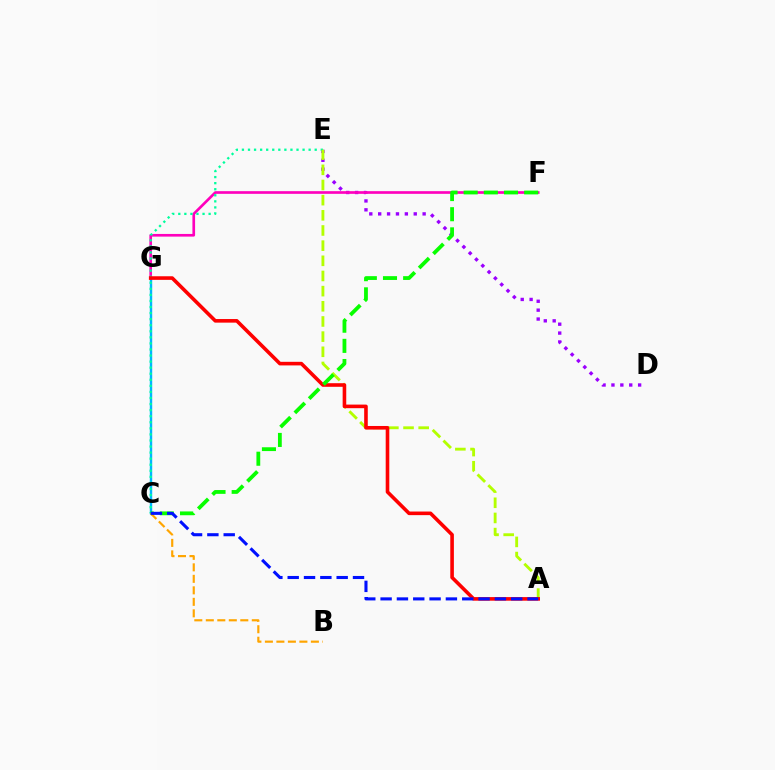{('C', 'G'): [{'color': '#00b5ff', 'line_style': 'solid', 'thickness': 1.74}], ('D', 'E'): [{'color': '#9b00ff', 'line_style': 'dotted', 'thickness': 2.42}], ('F', 'G'): [{'color': '#ff00bd', 'line_style': 'solid', 'thickness': 1.92}], ('C', 'E'): [{'color': '#00ff9d', 'line_style': 'dotted', 'thickness': 1.65}], ('A', 'E'): [{'color': '#b3ff00', 'line_style': 'dashed', 'thickness': 2.06}], ('A', 'G'): [{'color': '#ff0000', 'line_style': 'solid', 'thickness': 2.59}], ('C', 'F'): [{'color': '#08ff00', 'line_style': 'dashed', 'thickness': 2.74}], ('B', 'C'): [{'color': '#ffa500', 'line_style': 'dashed', 'thickness': 1.56}], ('A', 'C'): [{'color': '#0010ff', 'line_style': 'dashed', 'thickness': 2.22}]}